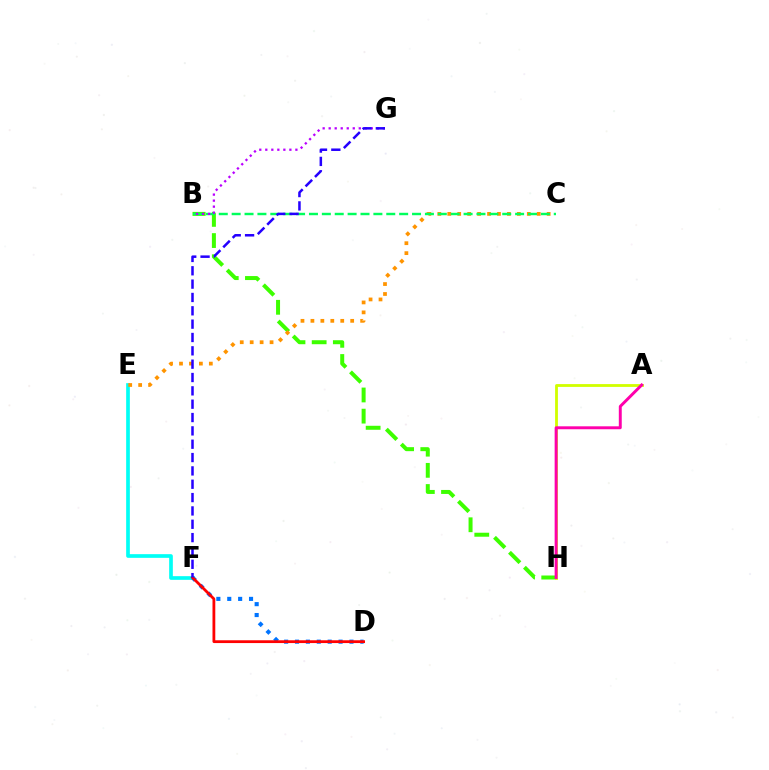{('E', 'F'): [{'color': '#00fff6', 'line_style': 'solid', 'thickness': 2.65}], ('D', 'F'): [{'color': '#0074ff', 'line_style': 'dotted', 'thickness': 2.96}, {'color': '#ff0000', 'line_style': 'solid', 'thickness': 2.01}], ('B', 'H'): [{'color': '#3dff00', 'line_style': 'dashed', 'thickness': 2.88}], ('A', 'H'): [{'color': '#d1ff00', 'line_style': 'solid', 'thickness': 2.03}, {'color': '#ff00ac', 'line_style': 'solid', 'thickness': 2.12}], ('C', 'E'): [{'color': '#ff9400', 'line_style': 'dotted', 'thickness': 2.7}], ('B', 'C'): [{'color': '#00ff5c', 'line_style': 'dashed', 'thickness': 1.75}], ('B', 'G'): [{'color': '#b900ff', 'line_style': 'dotted', 'thickness': 1.64}], ('F', 'G'): [{'color': '#2500ff', 'line_style': 'dashed', 'thickness': 1.81}]}